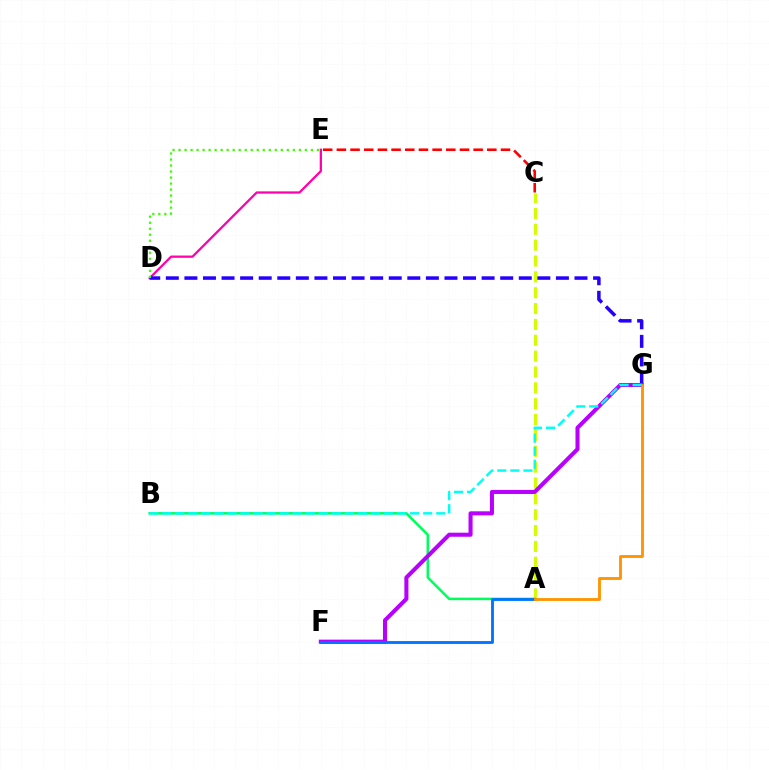{('D', 'E'): [{'color': '#ff00ac', 'line_style': 'solid', 'thickness': 1.63}, {'color': '#3dff00', 'line_style': 'dotted', 'thickness': 1.63}], ('C', 'E'): [{'color': '#ff0000', 'line_style': 'dashed', 'thickness': 1.86}], ('D', 'G'): [{'color': '#2500ff', 'line_style': 'dashed', 'thickness': 2.52}], ('A', 'C'): [{'color': '#d1ff00', 'line_style': 'dashed', 'thickness': 2.15}], ('A', 'B'): [{'color': '#00ff5c', 'line_style': 'solid', 'thickness': 1.82}], ('F', 'G'): [{'color': '#b900ff', 'line_style': 'solid', 'thickness': 2.92}], ('A', 'F'): [{'color': '#0074ff', 'line_style': 'solid', 'thickness': 2.05}], ('B', 'G'): [{'color': '#00fff6', 'line_style': 'dashed', 'thickness': 1.77}], ('A', 'G'): [{'color': '#ff9400', 'line_style': 'solid', 'thickness': 2.05}]}